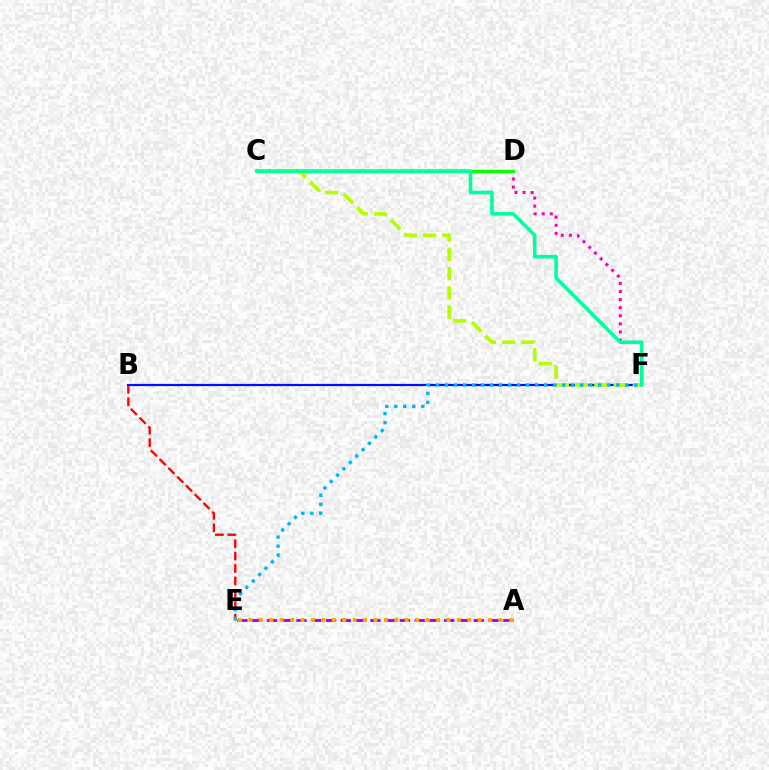{('A', 'E'): [{'color': '#9b00ff', 'line_style': 'dashed', 'thickness': 2.01}, {'color': '#ffa500', 'line_style': 'dotted', 'thickness': 2.83}], ('B', 'E'): [{'color': '#ff0000', 'line_style': 'dashed', 'thickness': 1.69}], ('D', 'F'): [{'color': '#ff00bd', 'line_style': 'dotted', 'thickness': 2.2}], ('C', 'D'): [{'color': '#08ff00', 'line_style': 'solid', 'thickness': 2.39}], ('B', 'F'): [{'color': '#0010ff', 'line_style': 'solid', 'thickness': 1.58}], ('C', 'F'): [{'color': '#b3ff00', 'line_style': 'dashed', 'thickness': 2.62}, {'color': '#00ff9d', 'line_style': 'solid', 'thickness': 2.59}], ('E', 'F'): [{'color': '#00b5ff', 'line_style': 'dotted', 'thickness': 2.45}]}